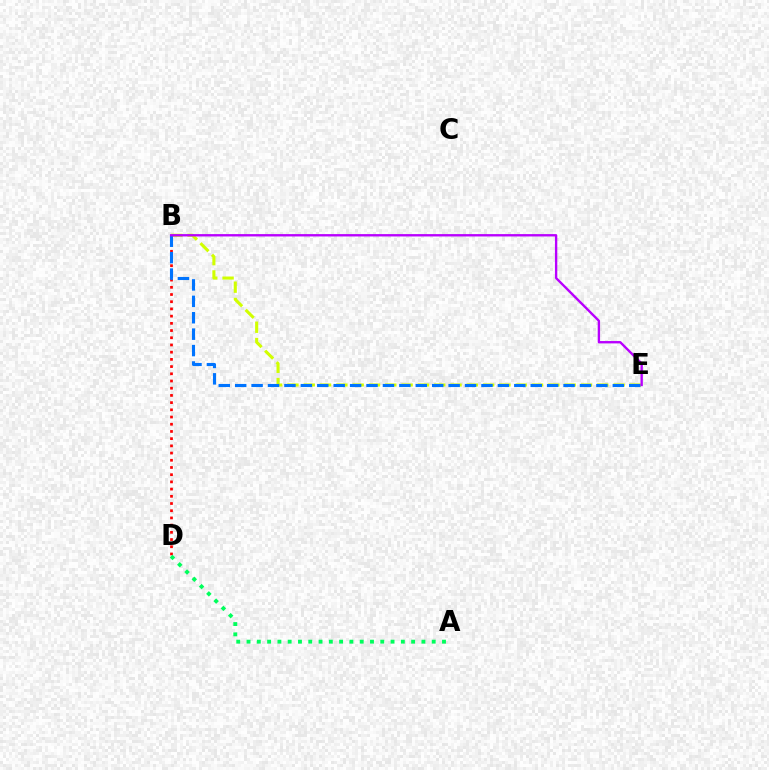{('B', 'D'): [{'color': '#ff0000', 'line_style': 'dotted', 'thickness': 1.96}], ('B', 'E'): [{'color': '#d1ff00', 'line_style': 'dashed', 'thickness': 2.22}, {'color': '#0074ff', 'line_style': 'dashed', 'thickness': 2.23}, {'color': '#b900ff', 'line_style': 'solid', 'thickness': 1.7}], ('A', 'D'): [{'color': '#00ff5c', 'line_style': 'dotted', 'thickness': 2.8}]}